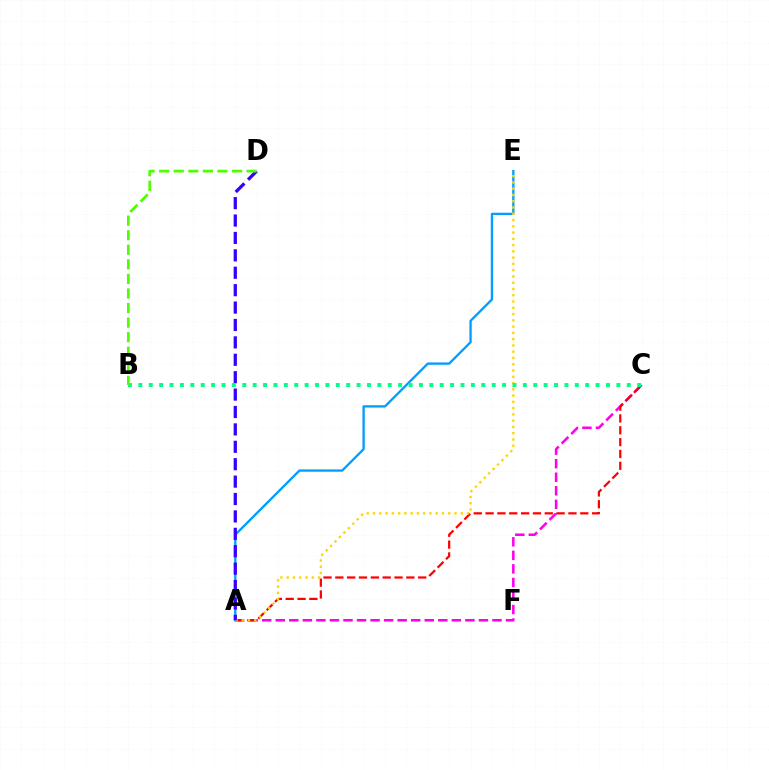{('A', 'C'): [{'color': '#ff00ed', 'line_style': 'dashed', 'thickness': 1.84}, {'color': '#ff0000', 'line_style': 'dashed', 'thickness': 1.61}], ('A', 'E'): [{'color': '#009eff', 'line_style': 'solid', 'thickness': 1.67}, {'color': '#ffd500', 'line_style': 'dotted', 'thickness': 1.7}], ('A', 'D'): [{'color': '#3700ff', 'line_style': 'dashed', 'thickness': 2.36}], ('B', 'C'): [{'color': '#00ff86', 'line_style': 'dotted', 'thickness': 2.82}], ('B', 'D'): [{'color': '#4fff00', 'line_style': 'dashed', 'thickness': 1.98}]}